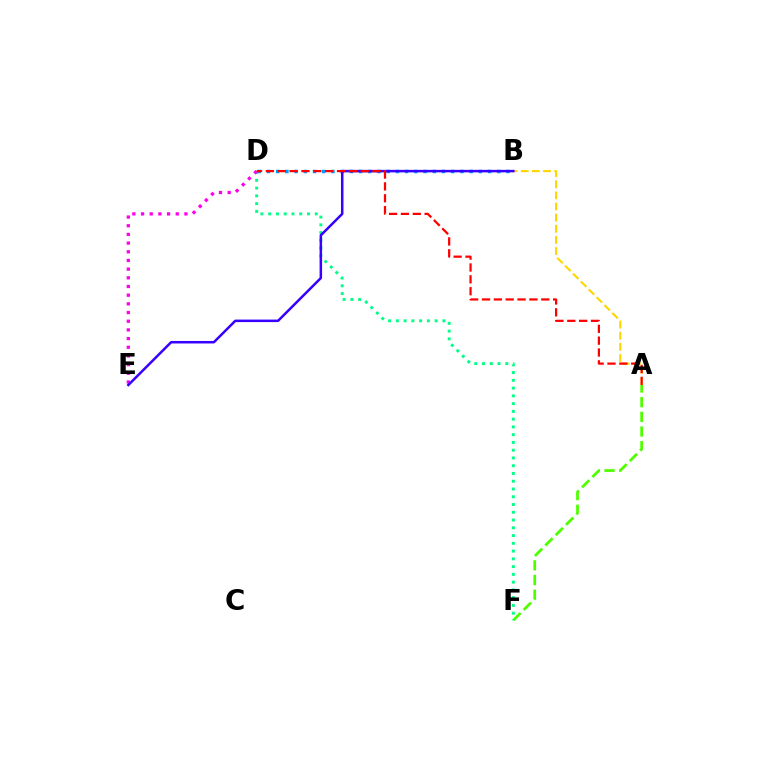{('A', 'F'): [{'color': '#4fff00', 'line_style': 'dashed', 'thickness': 1.99}], ('D', 'F'): [{'color': '#00ff86', 'line_style': 'dotted', 'thickness': 2.11}], ('B', 'D'): [{'color': '#009eff', 'line_style': 'dotted', 'thickness': 2.5}], ('A', 'B'): [{'color': '#ffd500', 'line_style': 'dashed', 'thickness': 1.51}], ('D', 'E'): [{'color': '#ff00ed', 'line_style': 'dotted', 'thickness': 2.36}], ('B', 'E'): [{'color': '#3700ff', 'line_style': 'solid', 'thickness': 1.81}], ('A', 'D'): [{'color': '#ff0000', 'line_style': 'dashed', 'thickness': 1.61}]}